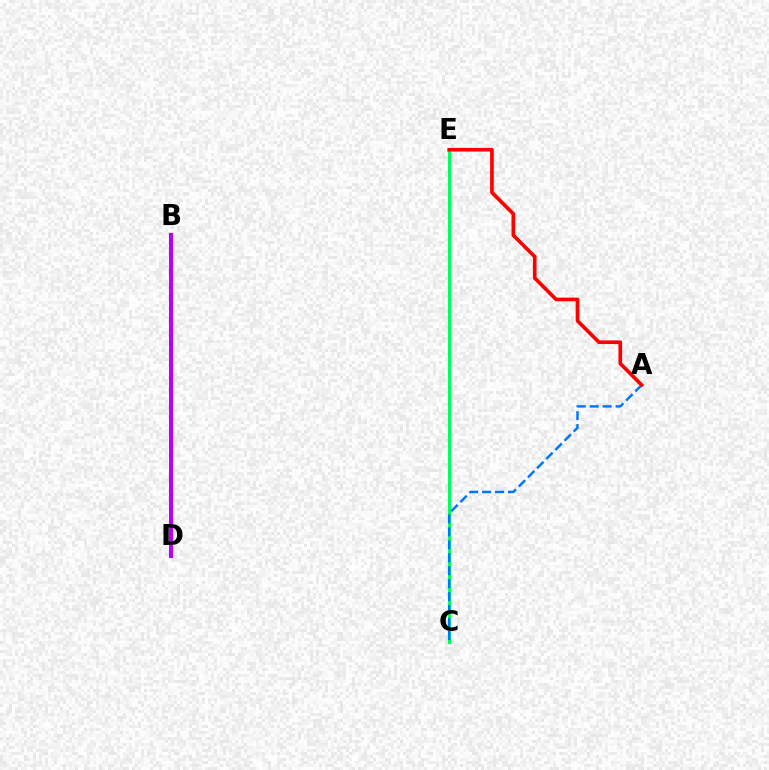{('C', 'E'): [{'color': '#d1ff00', 'line_style': 'dotted', 'thickness': 2.37}, {'color': '#00ff5c', 'line_style': 'solid', 'thickness': 2.19}], ('A', 'C'): [{'color': '#0074ff', 'line_style': 'dashed', 'thickness': 1.76}], ('A', 'E'): [{'color': '#ff0000', 'line_style': 'solid', 'thickness': 2.64}], ('B', 'D'): [{'color': '#b900ff', 'line_style': 'solid', 'thickness': 2.92}]}